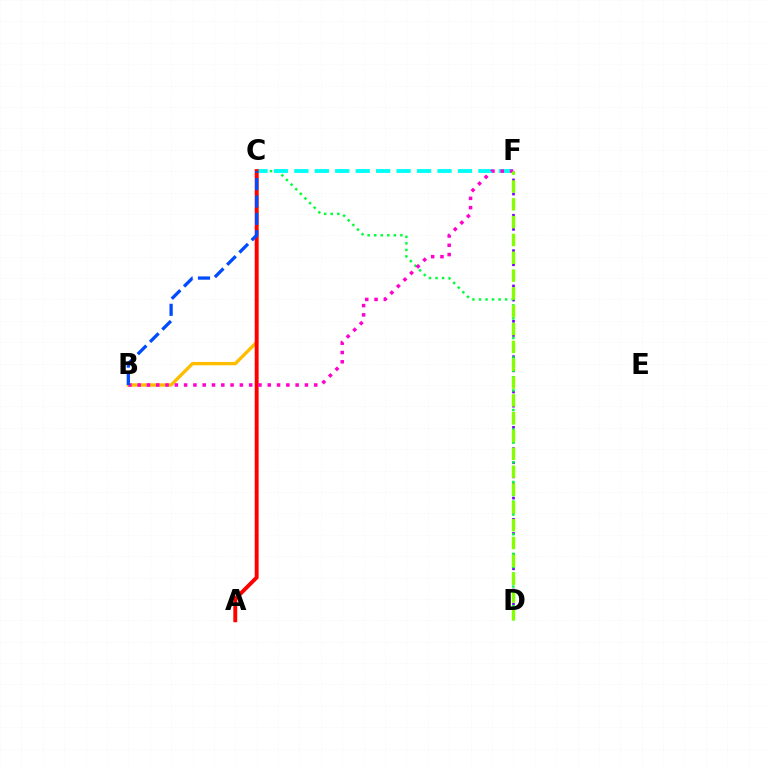{('D', 'F'): [{'color': '#7200ff', 'line_style': 'dotted', 'thickness': 1.92}, {'color': '#84ff00', 'line_style': 'dashed', 'thickness': 2.42}], ('C', 'D'): [{'color': '#00ff39', 'line_style': 'dotted', 'thickness': 1.78}], ('C', 'F'): [{'color': '#00fff6', 'line_style': 'dashed', 'thickness': 2.78}], ('B', 'C'): [{'color': '#ffbd00', 'line_style': 'solid', 'thickness': 2.41}, {'color': '#004bff', 'line_style': 'dashed', 'thickness': 2.36}], ('A', 'C'): [{'color': '#ff0000', 'line_style': 'solid', 'thickness': 2.8}], ('B', 'F'): [{'color': '#ff00cf', 'line_style': 'dotted', 'thickness': 2.52}]}